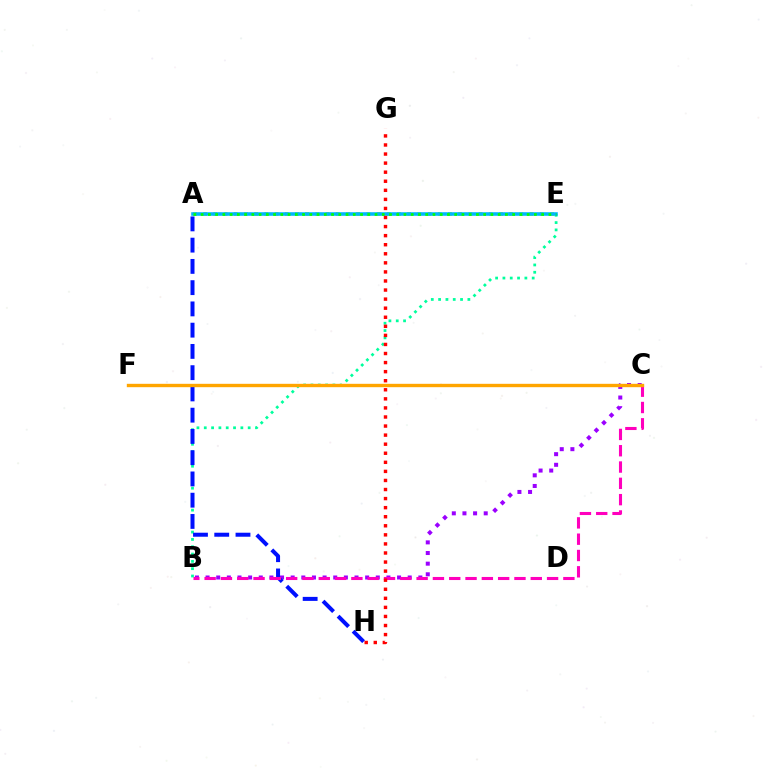{('B', 'C'): [{'color': '#9b00ff', 'line_style': 'dotted', 'thickness': 2.89}, {'color': '#ff00bd', 'line_style': 'dashed', 'thickness': 2.22}], ('A', 'E'): [{'color': '#b3ff00', 'line_style': 'dotted', 'thickness': 2.77}, {'color': '#00b5ff', 'line_style': 'solid', 'thickness': 2.57}, {'color': '#08ff00', 'line_style': 'dotted', 'thickness': 1.97}], ('B', 'E'): [{'color': '#00ff9d', 'line_style': 'dotted', 'thickness': 1.99}], ('A', 'H'): [{'color': '#0010ff', 'line_style': 'dashed', 'thickness': 2.89}], ('C', 'F'): [{'color': '#ffa500', 'line_style': 'solid', 'thickness': 2.43}], ('G', 'H'): [{'color': '#ff0000', 'line_style': 'dotted', 'thickness': 2.46}]}